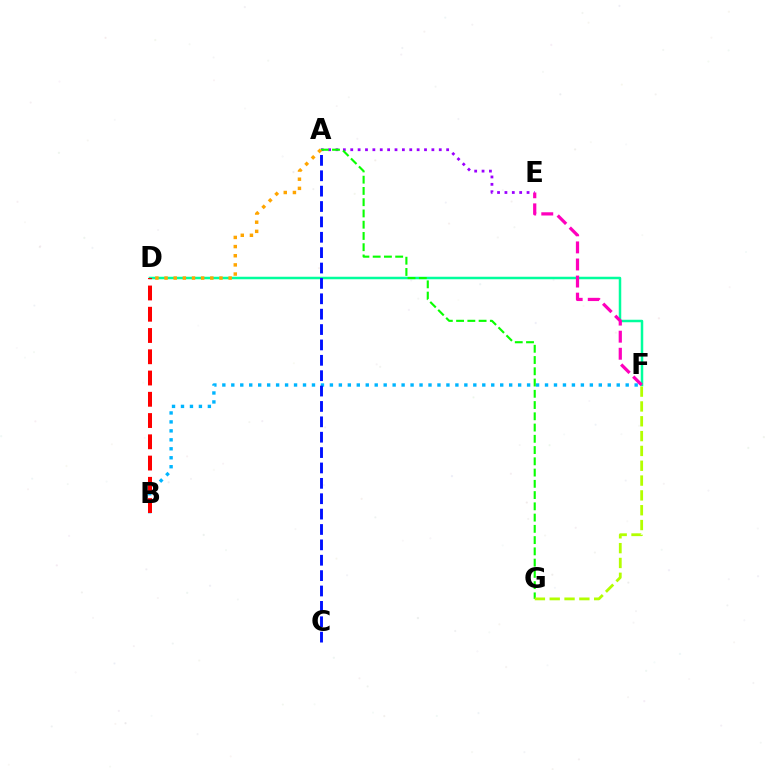{('D', 'F'): [{'color': '#00ff9d', 'line_style': 'solid', 'thickness': 1.8}], ('A', 'E'): [{'color': '#9b00ff', 'line_style': 'dotted', 'thickness': 2.0}], ('B', 'F'): [{'color': '#00b5ff', 'line_style': 'dotted', 'thickness': 2.44}], ('A', 'G'): [{'color': '#08ff00', 'line_style': 'dashed', 'thickness': 1.53}], ('F', 'G'): [{'color': '#b3ff00', 'line_style': 'dashed', 'thickness': 2.01}], ('B', 'D'): [{'color': '#ff0000', 'line_style': 'dashed', 'thickness': 2.89}], ('E', 'F'): [{'color': '#ff00bd', 'line_style': 'dashed', 'thickness': 2.32}], ('A', 'C'): [{'color': '#0010ff', 'line_style': 'dashed', 'thickness': 2.09}], ('A', 'D'): [{'color': '#ffa500', 'line_style': 'dotted', 'thickness': 2.49}]}